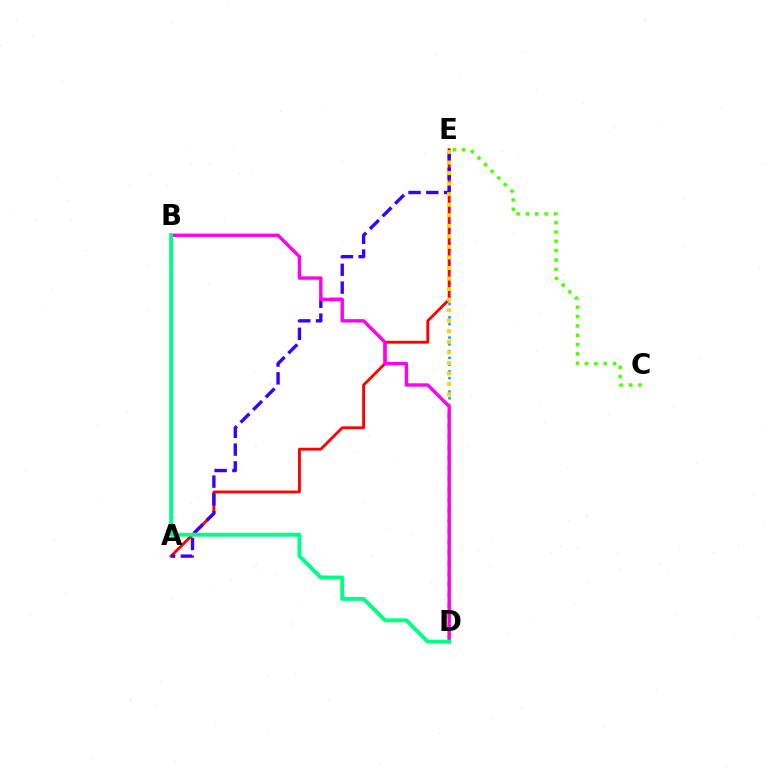{('D', 'E'): [{'color': '#009eff', 'line_style': 'dotted', 'thickness': 1.83}, {'color': '#ffd500', 'line_style': 'dotted', 'thickness': 2.87}], ('A', 'E'): [{'color': '#ff0000', 'line_style': 'solid', 'thickness': 2.04}, {'color': '#3700ff', 'line_style': 'dashed', 'thickness': 2.42}], ('C', 'E'): [{'color': '#4fff00', 'line_style': 'dotted', 'thickness': 2.54}], ('B', 'D'): [{'color': '#ff00ed', 'line_style': 'solid', 'thickness': 2.44}, {'color': '#00ff86', 'line_style': 'solid', 'thickness': 2.81}]}